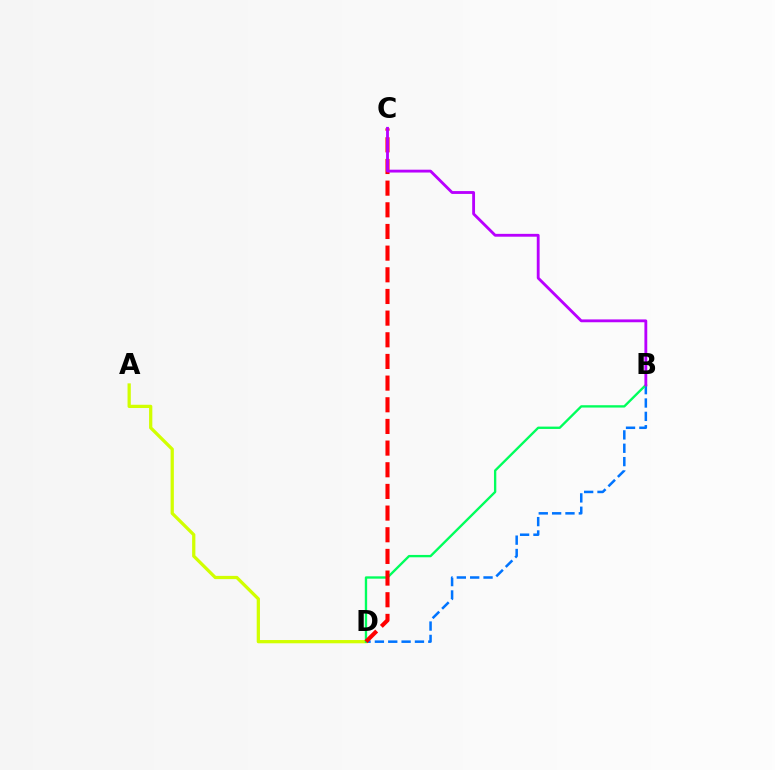{('B', 'D'): [{'color': '#0074ff', 'line_style': 'dashed', 'thickness': 1.81}, {'color': '#00ff5c', 'line_style': 'solid', 'thickness': 1.69}], ('A', 'D'): [{'color': '#d1ff00', 'line_style': 'solid', 'thickness': 2.35}], ('C', 'D'): [{'color': '#ff0000', 'line_style': 'dashed', 'thickness': 2.94}], ('B', 'C'): [{'color': '#b900ff', 'line_style': 'solid', 'thickness': 2.04}]}